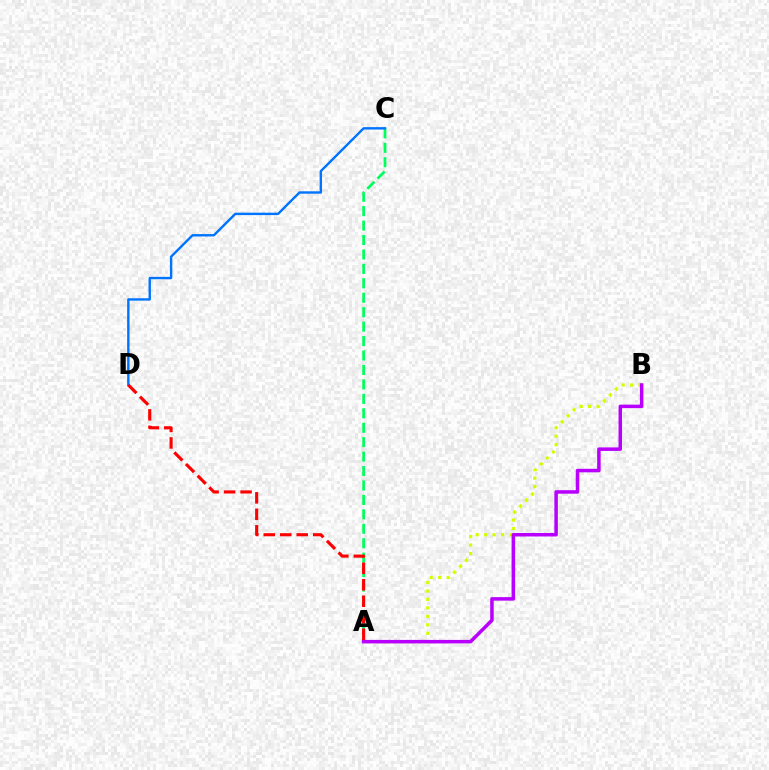{('A', 'C'): [{'color': '#00ff5c', 'line_style': 'dashed', 'thickness': 1.96}], ('C', 'D'): [{'color': '#0074ff', 'line_style': 'solid', 'thickness': 1.73}], ('A', 'B'): [{'color': '#d1ff00', 'line_style': 'dotted', 'thickness': 2.3}, {'color': '#b900ff', 'line_style': 'solid', 'thickness': 2.53}], ('A', 'D'): [{'color': '#ff0000', 'line_style': 'dashed', 'thickness': 2.24}]}